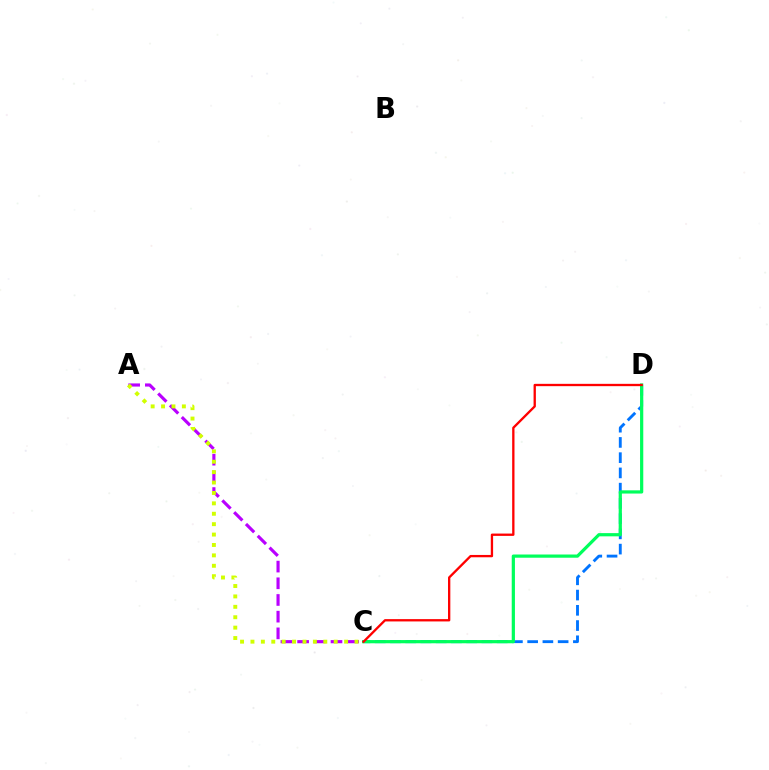{('C', 'D'): [{'color': '#0074ff', 'line_style': 'dashed', 'thickness': 2.07}, {'color': '#00ff5c', 'line_style': 'solid', 'thickness': 2.32}, {'color': '#ff0000', 'line_style': 'solid', 'thickness': 1.67}], ('A', 'C'): [{'color': '#b900ff', 'line_style': 'dashed', 'thickness': 2.27}, {'color': '#d1ff00', 'line_style': 'dotted', 'thickness': 2.83}]}